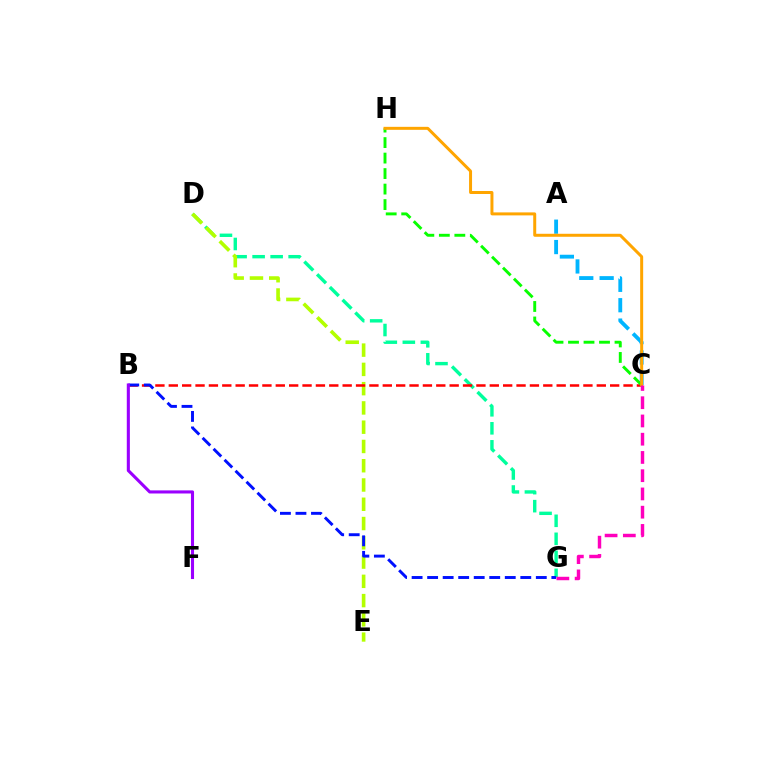{('D', 'G'): [{'color': '#00ff9d', 'line_style': 'dashed', 'thickness': 2.45}], ('D', 'E'): [{'color': '#b3ff00', 'line_style': 'dashed', 'thickness': 2.62}], ('A', 'C'): [{'color': '#00b5ff', 'line_style': 'dashed', 'thickness': 2.77}], ('B', 'C'): [{'color': '#ff0000', 'line_style': 'dashed', 'thickness': 1.82}], ('C', 'H'): [{'color': '#08ff00', 'line_style': 'dashed', 'thickness': 2.11}, {'color': '#ffa500', 'line_style': 'solid', 'thickness': 2.15}], ('B', 'G'): [{'color': '#0010ff', 'line_style': 'dashed', 'thickness': 2.11}], ('C', 'G'): [{'color': '#ff00bd', 'line_style': 'dashed', 'thickness': 2.48}], ('B', 'F'): [{'color': '#9b00ff', 'line_style': 'solid', 'thickness': 2.22}]}